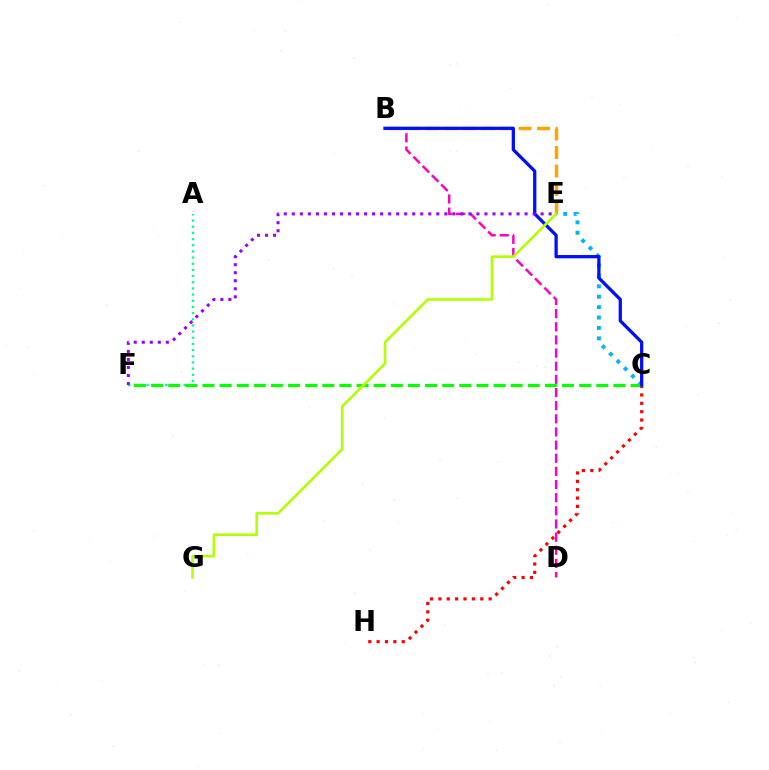{('B', 'E'): [{'color': '#ffa500', 'line_style': 'dashed', 'thickness': 2.51}], ('B', 'D'): [{'color': '#ff00bd', 'line_style': 'dashed', 'thickness': 1.79}], ('A', 'F'): [{'color': '#00ff9d', 'line_style': 'dotted', 'thickness': 1.68}], ('C', 'E'): [{'color': '#00b5ff', 'line_style': 'dotted', 'thickness': 2.83}], ('C', 'H'): [{'color': '#ff0000', 'line_style': 'dotted', 'thickness': 2.27}], ('C', 'F'): [{'color': '#08ff00', 'line_style': 'dashed', 'thickness': 2.33}], ('B', 'C'): [{'color': '#0010ff', 'line_style': 'solid', 'thickness': 2.36}], ('E', 'F'): [{'color': '#9b00ff', 'line_style': 'dotted', 'thickness': 2.18}], ('E', 'G'): [{'color': '#b3ff00', 'line_style': 'solid', 'thickness': 1.86}]}